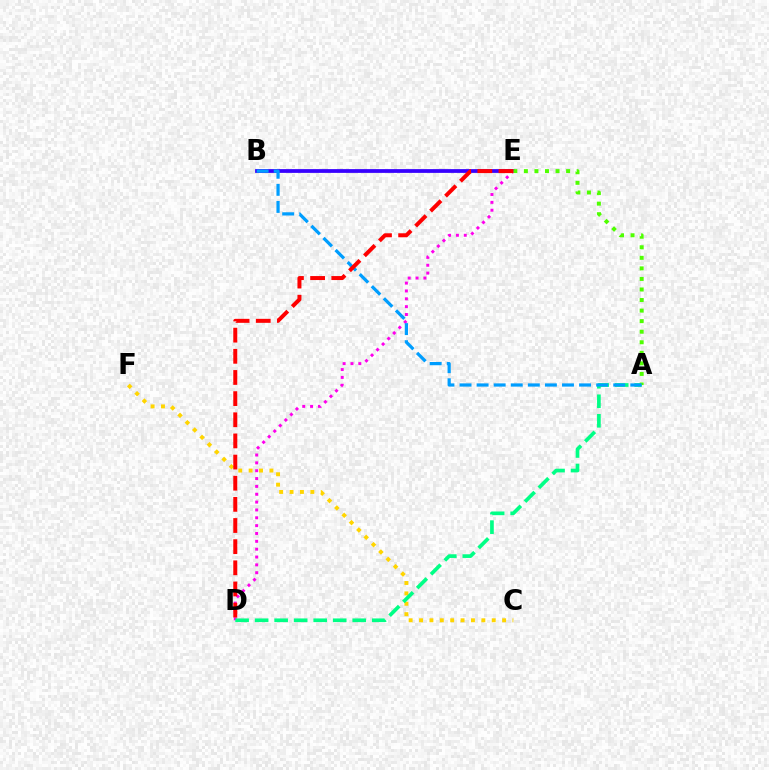{('B', 'E'): [{'color': '#3700ff', 'line_style': 'solid', 'thickness': 2.71}], ('D', 'E'): [{'color': '#ff00ed', 'line_style': 'dotted', 'thickness': 2.13}, {'color': '#ff0000', 'line_style': 'dashed', 'thickness': 2.87}], ('C', 'F'): [{'color': '#ffd500', 'line_style': 'dotted', 'thickness': 2.82}], ('A', 'D'): [{'color': '#00ff86', 'line_style': 'dashed', 'thickness': 2.65}], ('A', 'E'): [{'color': '#4fff00', 'line_style': 'dotted', 'thickness': 2.87}], ('A', 'B'): [{'color': '#009eff', 'line_style': 'dashed', 'thickness': 2.32}]}